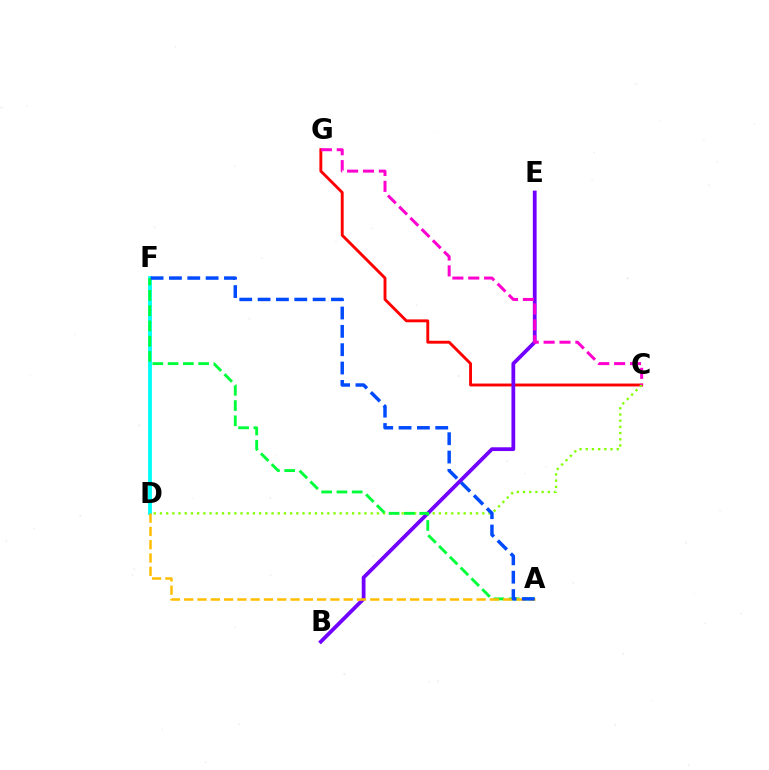{('C', 'G'): [{'color': '#ff0000', 'line_style': 'solid', 'thickness': 2.08}, {'color': '#ff00cf', 'line_style': 'dashed', 'thickness': 2.16}], ('B', 'E'): [{'color': '#7200ff', 'line_style': 'solid', 'thickness': 2.72}], ('C', 'D'): [{'color': '#84ff00', 'line_style': 'dotted', 'thickness': 1.68}], ('D', 'F'): [{'color': '#00fff6', 'line_style': 'solid', 'thickness': 2.76}], ('A', 'F'): [{'color': '#00ff39', 'line_style': 'dashed', 'thickness': 2.07}, {'color': '#004bff', 'line_style': 'dashed', 'thickness': 2.49}], ('A', 'D'): [{'color': '#ffbd00', 'line_style': 'dashed', 'thickness': 1.81}]}